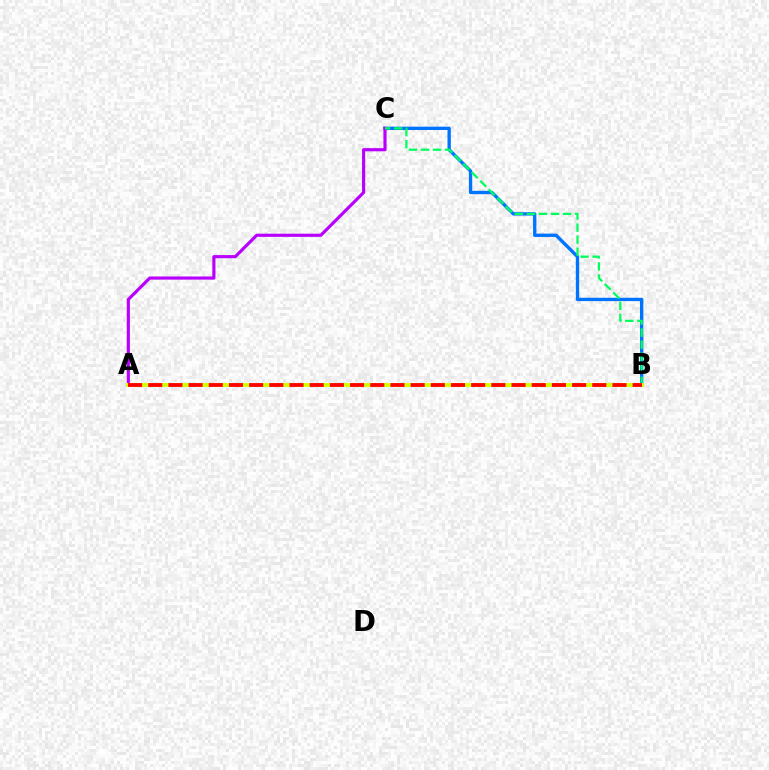{('B', 'C'): [{'color': '#0074ff', 'line_style': 'solid', 'thickness': 2.4}, {'color': '#00ff5c', 'line_style': 'dashed', 'thickness': 1.64}], ('A', 'C'): [{'color': '#b900ff', 'line_style': 'solid', 'thickness': 2.27}], ('A', 'B'): [{'color': '#d1ff00', 'line_style': 'solid', 'thickness': 2.81}, {'color': '#ff0000', 'line_style': 'dashed', 'thickness': 2.74}]}